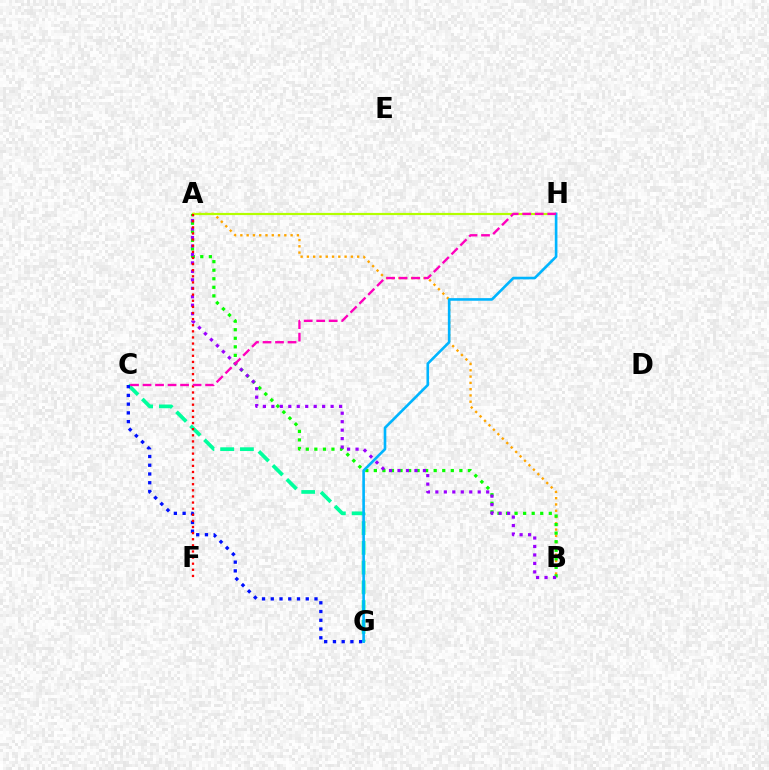{('C', 'G'): [{'color': '#00ff9d', 'line_style': 'dashed', 'thickness': 2.68}, {'color': '#0010ff', 'line_style': 'dotted', 'thickness': 2.38}], ('A', 'B'): [{'color': '#ffa500', 'line_style': 'dotted', 'thickness': 1.71}, {'color': '#08ff00', 'line_style': 'dotted', 'thickness': 2.32}, {'color': '#9b00ff', 'line_style': 'dotted', 'thickness': 2.3}], ('A', 'H'): [{'color': '#b3ff00', 'line_style': 'solid', 'thickness': 1.57}], ('G', 'H'): [{'color': '#00b5ff', 'line_style': 'solid', 'thickness': 1.9}], ('A', 'F'): [{'color': '#ff0000', 'line_style': 'dotted', 'thickness': 1.66}], ('C', 'H'): [{'color': '#ff00bd', 'line_style': 'dashed', 'thickness': 1.7}]}